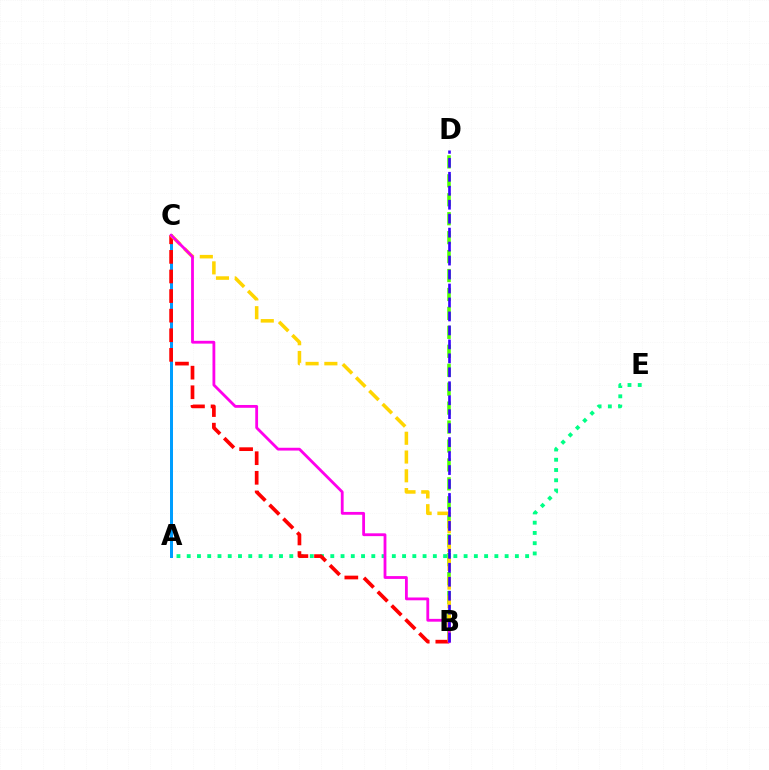{('A', 'E'): [{'color': '#00ff86', 'line_style': 'dotted', 'thickness': 2.79}], ('B', 'D'): [{'color': '#4fff00', 'line_style': 'dashed', 'thickness': 2.57}, {'color': '#3700ff', 'line_style': 'dashed', 'thickness': 1.9}], ('A', 'C'): [{'color': '#009eff', 'line_style': 'solid', 'thickness': 2.15}], ('B', 'C'): [{'color': '#ff0000', 'line_style': 'dashed', 'thickness': 2.66}, {'color': '#ffd500', 'line_style': 'dashed', 'thickness': 2.55}, {'color': '#ff00ed', 'line_style': 'solid', 'thickness': 2.02}]}